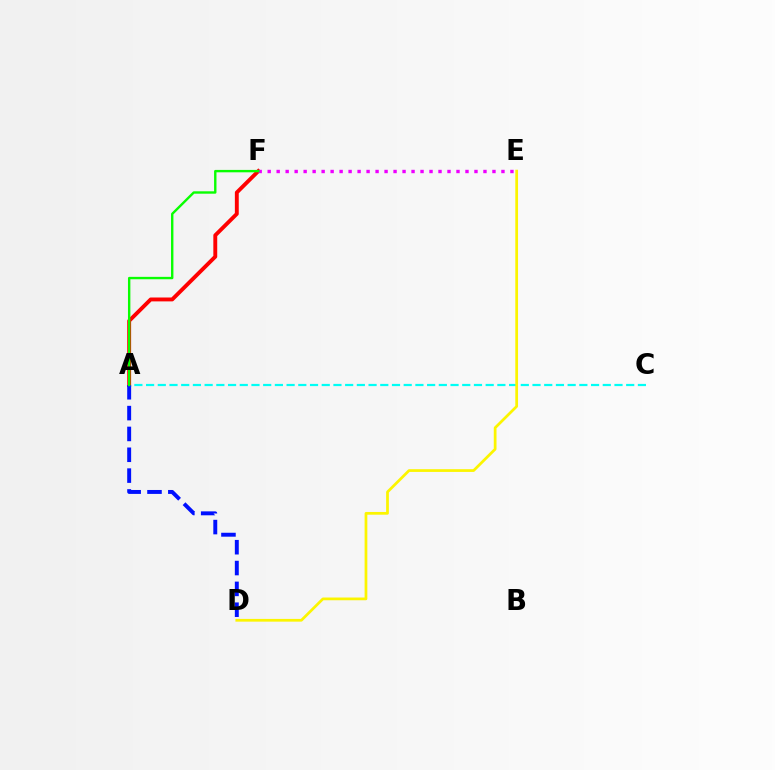{('A', 'C'): [{'color': '#00fff6', 'line_style': 'dashed', 'thickness': 1.59}], ('A', 'F'): [{'color': '#ff0000', 'line_style': 'solid', 'thickness': 2.8}, {'color': '#08ff00', 'line_style': 'solid', 'thickness': 1.72}], ('E', 'F'): [{'color': '#ee00ff', 'line_style': 'dotted', 'thickness': 2.44}], ('D', 'E'): [{'color': '#fcf500', 'line_style': 'solid', 'thickness': 1.97}], ('A', 'D'): [{'color': '#0010ff', 'line_style': 'dashed', 'thickness': 2.83}]}